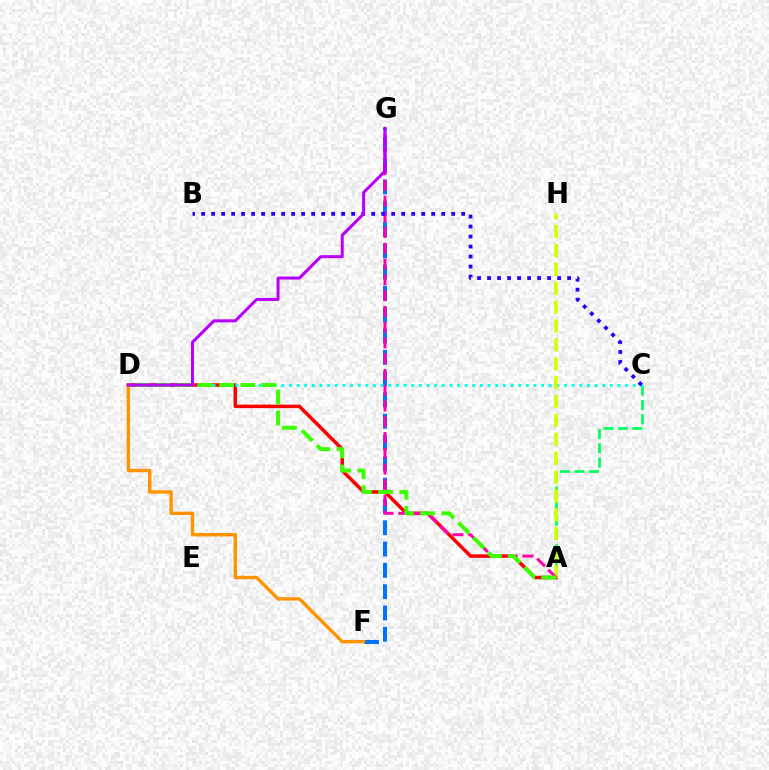{('A', 'C'): [{'color': '#00ff5c', 'line_style': 'dashed', 'thickness': 1.96}], ('A', 'D'): [{'color': '#ff0000', 'line_style': 'solid', 'thickness': 2.51}, {'color': '#3dff00', 'line_style': 'dashed', 'thickness': 2.87}], ('F', 'G'): [{'color': '#0074ff', 'line_style': 'dashed', 'thickness': 2.89}], ('C', 'D'): [{'color': '#00fff6', 'line_style': 'dotted', 'thickness': 2.08}], ('A', 'H'): [{'color': '#d1ff00', 'line_style': 'dashed', 'thickness': 2.56}], ('A', 'G'): [{'color': '#ff00ac', 'line_style': 'dashed', 'thickness': 2.14}], ('D', 'F'): [{'color': '#ff9400', 'line_style': 'solid', 'thickness': 2.45}], ('B', 'C'): [{'color': '#2500ff', 'line_style': 'dotted', 'thickness': 2.72}], ('D', 'G'): [{'color': '#b900ff', 'line_style': 'solid', 'thickness': 2.18}]}